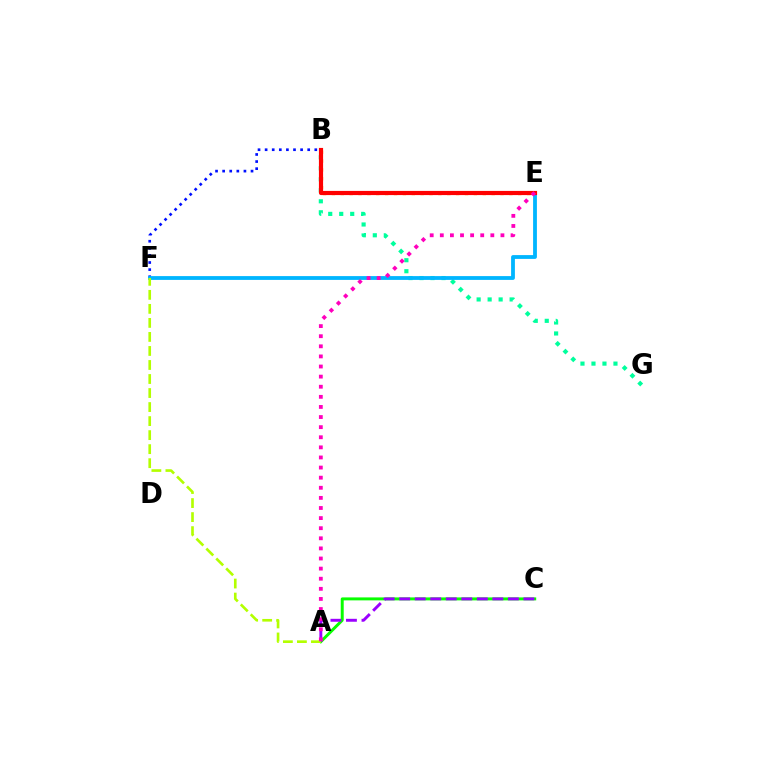{('B', 'G'): [{'color': '#00ff9d', 'line_style': 'dotted', 'thickness': 2.99}], ('B', 'F'): [{'color': '#0010ff', 'line_style': 'dotted', 'thickness': 1.93}], ('A', 'C'): [{'color': '#08ff00', 'line_style': 'solid', 'thickness': 2.13}, {'color': '#9b00ff', 'line_style': 'dashed', 'thickness': 2.11}], ('B', 'E'): [{'color': '#ffa500', 'line_style': 'dotted', 'thickness': 2.41}, {'color': '#ff0000', 'line_style': 'solid', 'thickness': 3.0}], ('E', 'F'): [{'color': '#00b5ff', 'line_style': 'solid', 'thickness': 2.74}], ('A', 'F'): [{'color': '#b3ff00', 'line_style': 'dashed', 'thickness': 1.91}], ('A', 'E'): [{'color': '#ff00bd', 'line_style': 'dotted', 'thickness': 2.75}]}